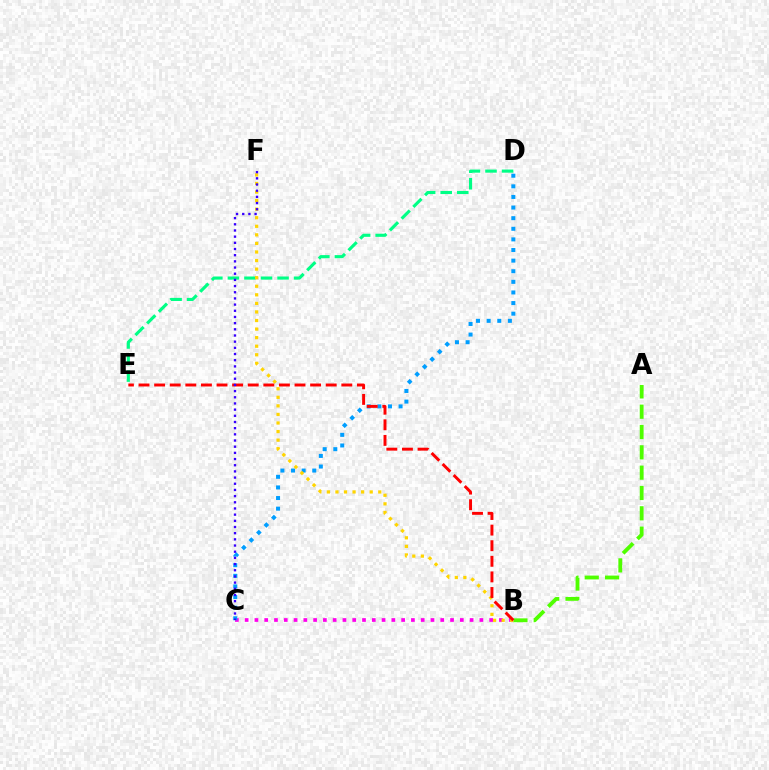{('B', 'C'): [{'color': '#ff00ed', 'line_style': 'dotted', 'thickness': 2.66}], ('C', 'D'): [{'color': '#009eff', 'line_style': 'dotted', 'thickness': 2.88}], ('D', 'E'): [{'color': '#00ff86', 'line_style': 'dashed', 'thickness': 2.25}], ('A', 'B'): [{'color': '#4fff00', 'line_style': 'dashed', 'thickness': 2.76}], ('B', 'F'): [{'color': '#ffd500', 'line_style': 'dotted', 'thickness': 2.33}], ('B', 'E'): [{'color': '#ff0000', 'line_style': 'dashed', 'thickness': 2.12}], ('C', 'F'): [{'color': '#3700ff', 'line_style': 'dotted', 'thickness': 1.68}]}